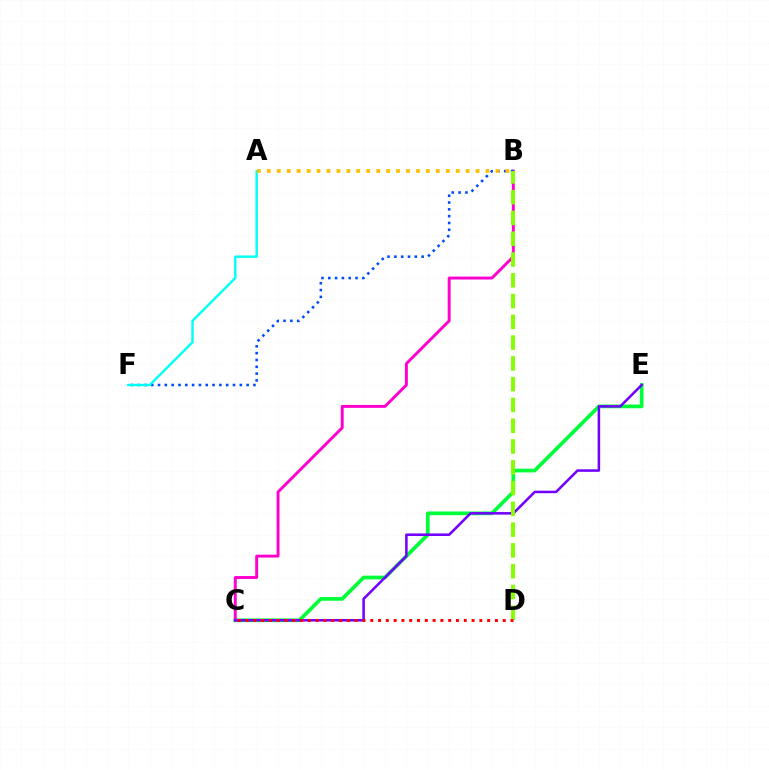{('C', 'E'): [{'color': '#00ff39', 'line_style': 'solid', 'thickness': 2.67}, {'color': '#7200ff', 'line_style': 'solid', 'thickness': 1.83}], ('B', 'C'): [{'color': '#ff00cf', 'line_style': 'solid', 'thickness': 2.11}], ('B', 'F'): [{'color': '#004bff', 'line_style': 'dotted', 'thickness': 1.85}], ('A', 'F'): [{'color': '#00fff6', 'line_style': 'solid', 'thickness': 1.73}], ('A', 'B'): [{'color': '#ffbd00', 'line_style': 'dotted', 'thickness': 2.7}], ('B', 'D'): [{'color': '#84ff00', 'line_style': 'dashed', 'thickness': 2.82}], ('C', 'D'): [{'color': '#ff0000', 'line_style': 'dotted', 'thickness': 2.12}]}